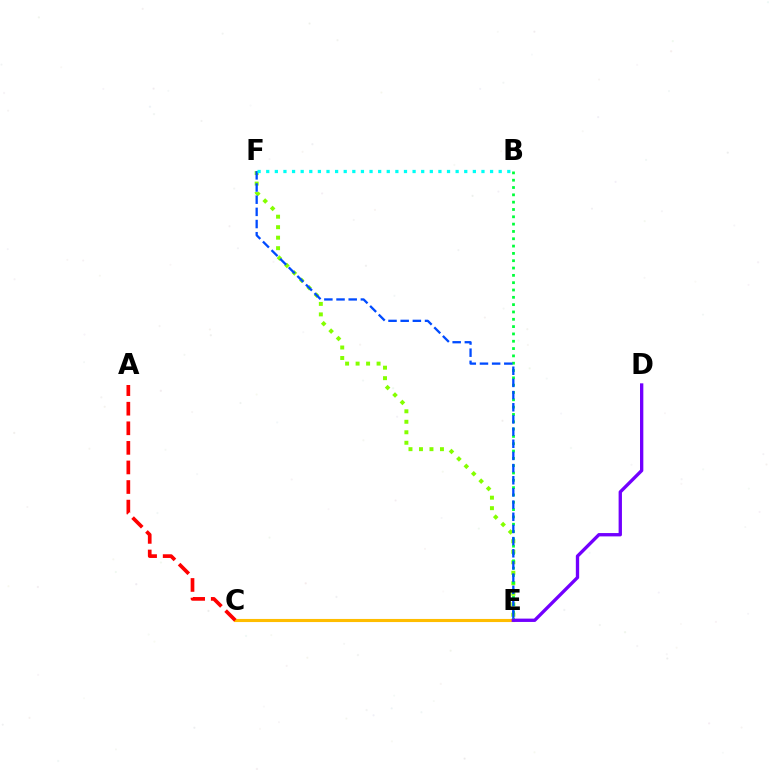{('C', 'E'): [{'color': '#ff00cf', 'line_style': 'dashed', 'thickness': 2.06}, {'color': '#ffbd00', 'line_style': 'solid', 'thickness': 2.23}], ('E', 'F'): [{'color': '#84ff00', 'line_style': 'dotted', 'thickness': 2.85}, {'color': '#004bff', 'line_style': 'dashed', 'thickness': 1.65}], ('B', 'E'): [{'color': '#00ff39', 'line_style': 'dotted', 'thickness': 1.99}], ('D', 'E'): [{'color': '#7200ff', 'line_style': 'solid', 'thickness': 2.4}], ('A', 'C'): [{'color': '#ff0000', 'line_style': 'dashed', 'thickness': 2.66}], ('B', 'F'): [{'color': '#00fff6', 'line_style': 'dotted', 'thickness': 2.34}]}